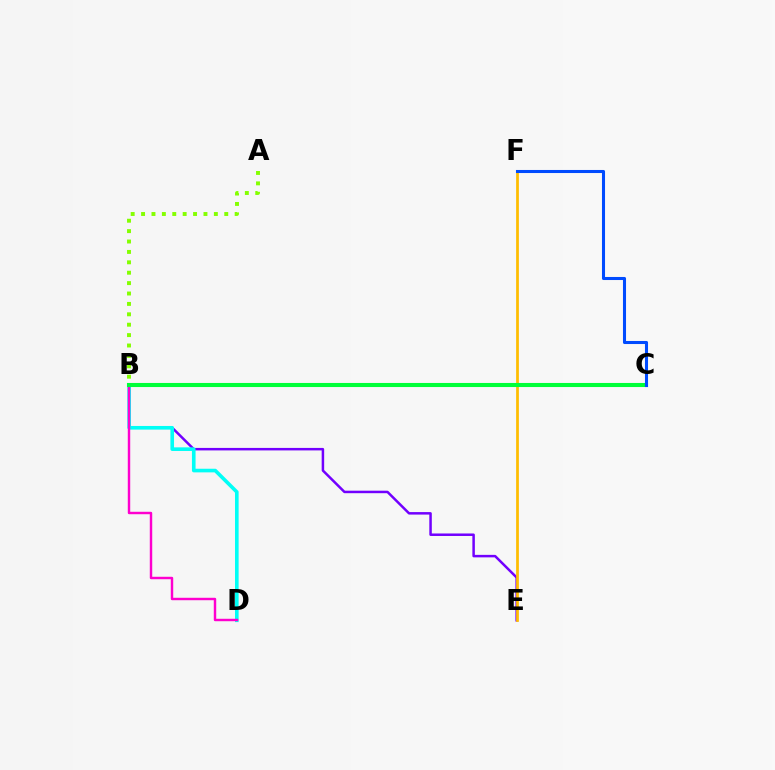{('A', 'B'): [{'color': '#84ff00', 'line_style': 'dotted', 'thickness': 2.83}], ('B', 'E'): [{'color': '#7200ff', 'line_style': 'solid', 'thickness': 1.8}], ('B', 'C'): [{'color': '#ff0000', 'line_style': 'dashed', 'thickness': 1.93}, {'color': '#00ff39', 'line_style': 'solid', 'thickness': 2.93}], ('B', 'D'): [{'color': '#00fff6', 'line_style': 'solid', 'thickness': 2.61}, {'color': '#ff00cf', 'line_style': 'solid', 'thickness': 1.75}], ('E', 'F'): [{'color': '#ffbd00', 'line_style': 'solid', 'thickness': 1.97}], ('C', 'F'): [{'color': '#004bff', 'line_style': 'solid', 'thickness': 2.21}]}